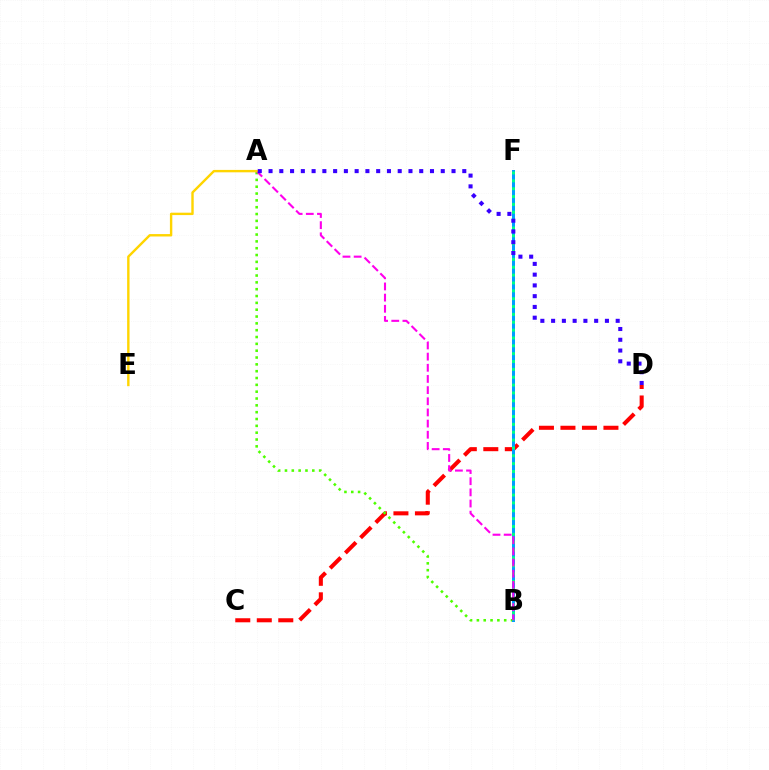{('C', 'D'): [{'color': '#ff0000', 'line_style': 'dashed', 'thickness': 2.92}], ('A', 'B'): [{'color': '#4fff00', 'line_style': 'dotted', 'thickness': 1.86}, {'color': '#ff00ed', 'line_style': 'dashed', 'thickness': 1.52}], ('B', 'F'): [{'color': '#009eff', 'line_style': 'solid', 'thickness': 2.16}, {'color': '#00ff86', 'line_style': 'dotted', 'thickness': 2.13}], ('A', 'E'): [{'color': '#ffd500', 'line_style': 'solid', 'thickness': 1.73}], ('A', 'D'): [{'color': '#3700ff', 'line_style': 'dotted', 'thickness': 2.92}]}